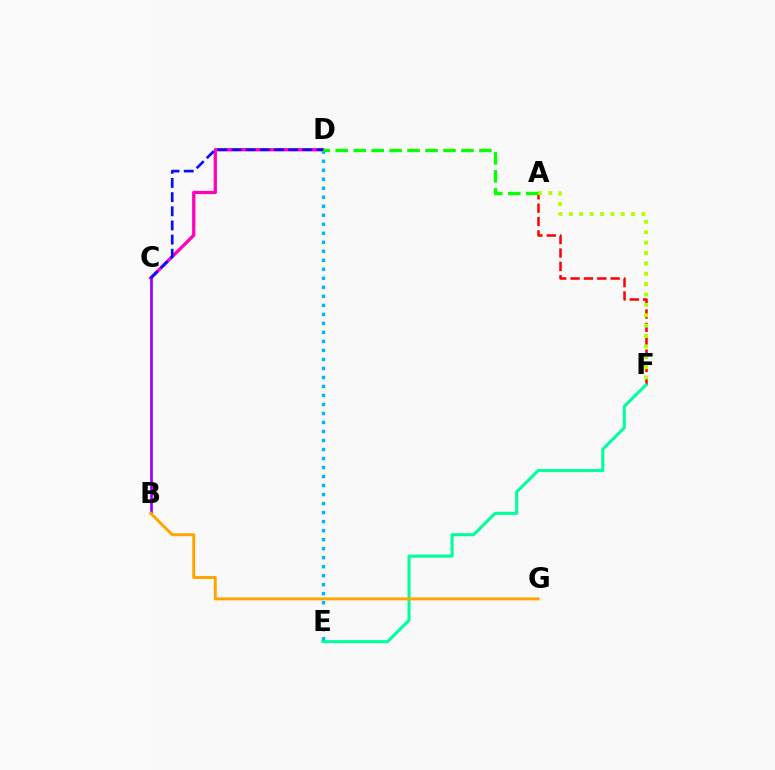{('A', 'F'): [{'color': '#ff0000', 'line_style': 'dashed', 'thickness': 1.82}, {'color': '#b3ff00', 'line_style': 'dotted', 'thickness': 2.82}], ('C', 'D'): [{'color': '#ff00bd', 'line_style': 'solid', 'thickness': 2.35}, {'color': '#0010ff', 'line_style': 'dashed', 'thickness': 1.92}], ('B', 'C'): [{'color': '#9b00ff', 'line_style': 'solid', 'thickness': 1.94}], ('E', 'F'): [{'color': '#00ff9d', 'line_style': 'solid', 'thickness': 2.21}], ('D', 'E'): [{'color': '#00b5ff', 'line_style': 'dotted', 'thickness': 2.45}], ('A', 'D'): [{'color': '#08ff00', 'line_style': 'dashed', 'thickness': 2.44}], ('B', 'G'): [{'color': '#ffa500', 'line_style': 'solid', 'thickness': 2.13}]}